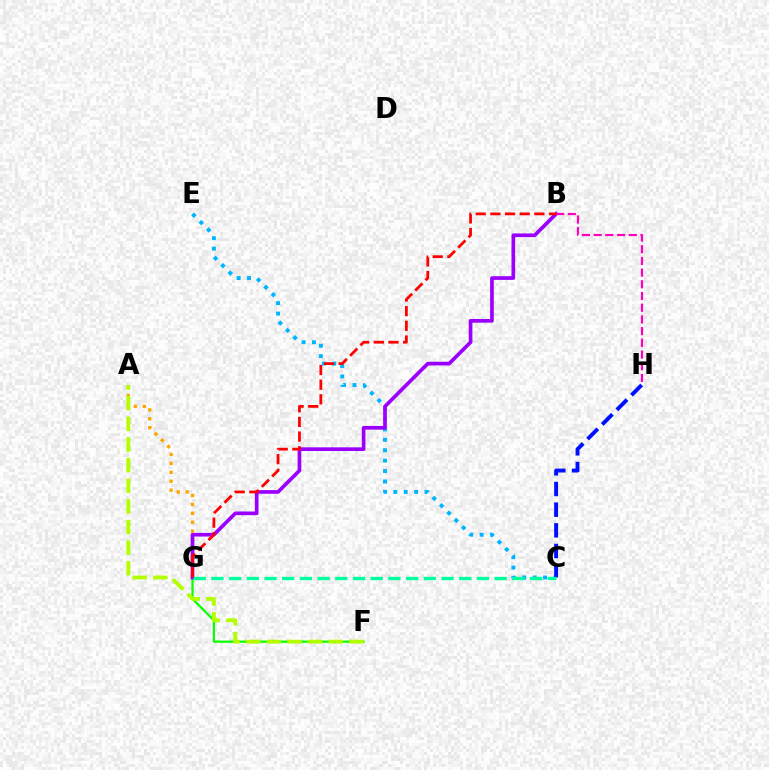{('A', 'G'): [{'color': '#ffa500', 'line_style': 'dotted', 'thickness': 2.42}], ('F', 'G'): [{'color': '#08ff00', 'line_style': 'solid', 'thickness': 1.6}], ('C', 'E'): [{'color': '#00b5ff', 'line_style': 'dotted', 'thickness': 2.83}], ('B', 'G'): [{'color': '#9b00ff', 'line_style': 'solid', 'thickness': 2.65}, {'color': '#ff0000', 'line_style': 'dashed', 'thickness': 1.99}], ('C', 'H'): [{'color': '#0010ff', 'line_style': 'dashed', 'thickness': 2.81}], ('A', 'F'): [{'color': '#b3ff00', 'line_style': 'dashed', 'thickness': 2.8}], ('C', 'G'): [{'color': '#00ff9d', 'line_style': 'dashed', 'thickness': 2.4}], ('B', 'H'): [{'color': '#ff00bd', 'line_style': 'dashed', 'thickness': 1.59}]}